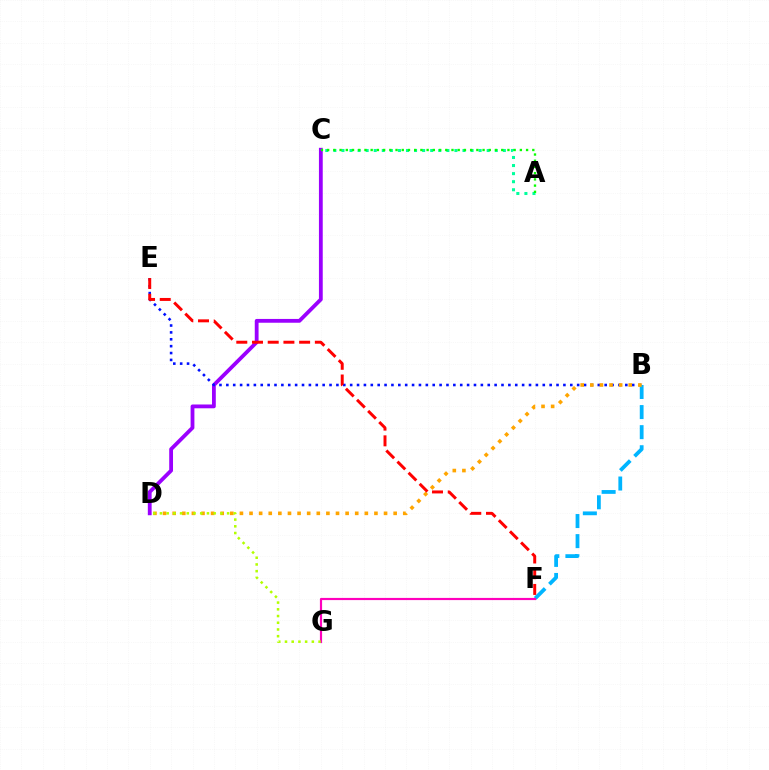{('C', 'D'): [{'color': '#9b00ff', 'line_style': 'solid', 'thickness': 2.74}], ('B', 'E'): [{'color': '#0010ff', 'line_style': 'dotted', 'thickness': 1.87}], ('B', 'F'): [{'color': '#00b5ff', 'line_style': 'dashed', 'thickness': 2.73}], ('B', 'D'): [{'color': '#ffa500', 'line_style': 'dotted', 'thickness': 2.61}], ('A', 'C'): [{'color': '#00ff9d', 'line_style': 'dotted', 'thickness': 2.19}, {'color': '#08ff00', 'line_style': 'dotted', 'thickness': 1.69}], ('F', 'G'): [{'color': '#ff00bd', 'line_style': 'solid', 'thickness': 1.57}], ('D', 'G'): [{'color': '#b3ff00', 'line_style': 'dotted', 'thickness': 1.82}], ('E', 'F'): [{'color': '#ff0000', 'line_style': 'dashed', 'thickness': 2.13}]}